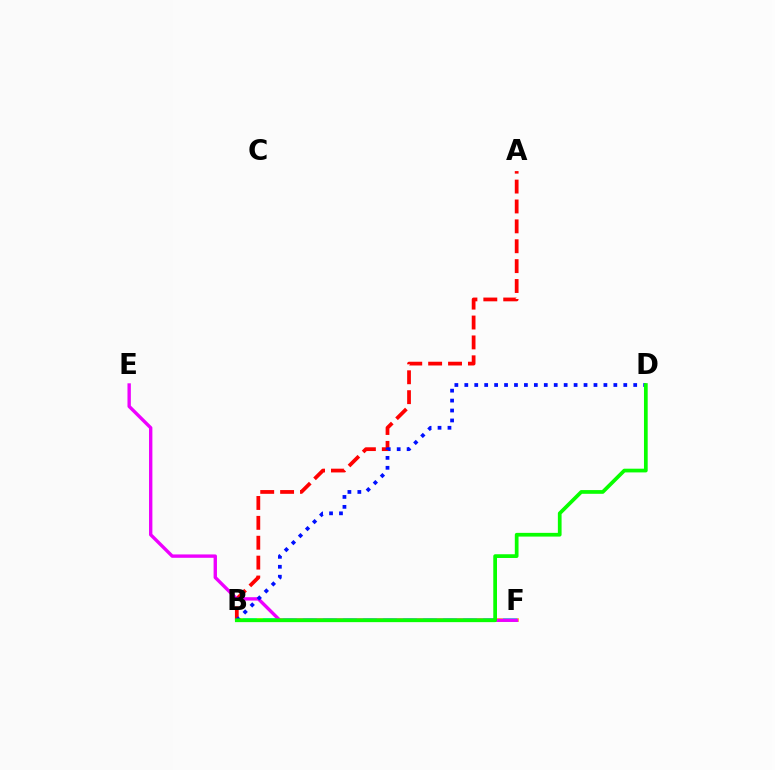{('B', 'F'): [{'color': '#fcf500', 'line_style': 'solid', 'thickness': 2.74}, {'color': '#00fff6', 'line_style': 'dashed', 'thickness': 2.72}], ('A', 'B'): [{'color': '#ff0000', 'line_style': 'dashed', 'thickness': 2.7}], ('E', 'F'): [{'color': '#ee00ff', 'line_style': 'solid', 'thickness': 2.43}], ('B', 'D'): [{'color': '#0010ff', 'line_style': 'dotted', 'thickness': 2.7}, {'color': '#08ff00', 'line_style': 'solid', 'thickness': 2.68}]}